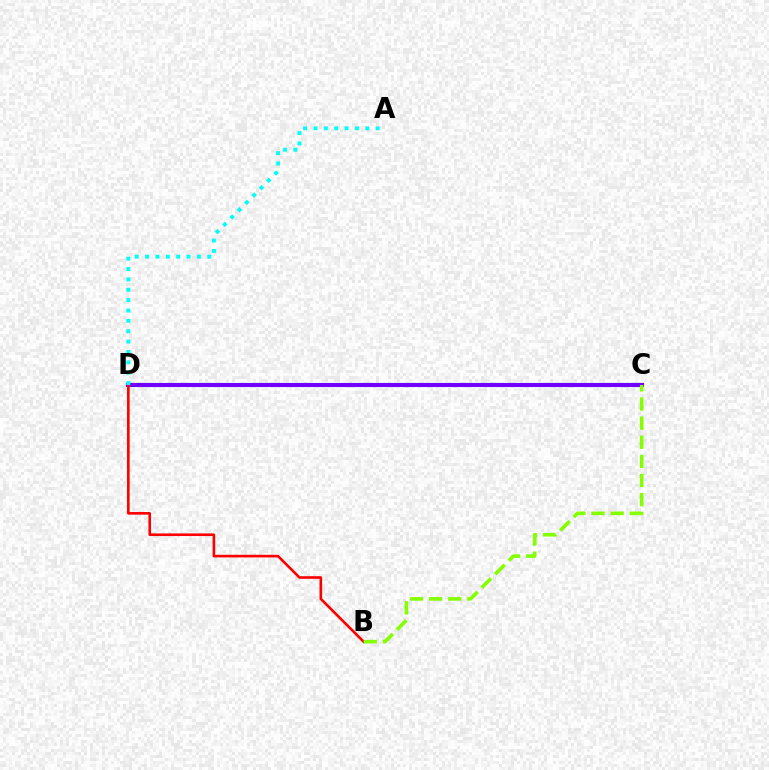{('C', 'D'): [{'color': '#7200ff', 'line_style': 'solid', 'thickness': 2.95}], ('B', 'D'): [{'color': '#ff0000', 'line_style': 'solid', 'thickness': 1.89}], ('B', 'C'): [{'color': '#84ff00', 'line_style': 'dashed', 'thickness': 2.6}], ('A', 'D'): [{'color': '#00fff6', 'line_style': 'dotted', 'thickness': 2.82}]}